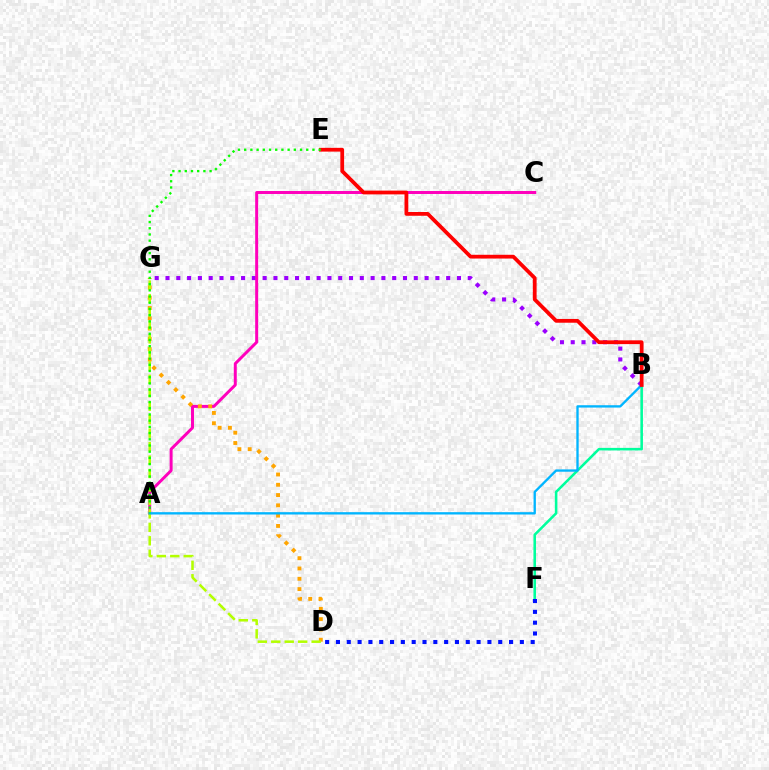{('B', 'G'): [{'color': '#9b00ff', 'line_style': 'dotted', 'thickness': 2.93}], ('A', 'C'): [{'color': '#ff00bd', 'line_style': 'solid', 'thickness': 2.14}], ('B', 'F'): [{'color': '#00ff9d', 'line_style': 'solid', 'thickness': 1.85}], ('D', 'G'): [{'color': '#ffa500', 'line_style': 'dotted', 'thickness': 2.8}, {'color': '#b3ff00', 'line_style': 'dashed', 'thickness': 1.83}], ('A', 'B'): [{'color': '#00b5ff', 'line_style': 'solid', 'thickness': 1.68}], ('D', 'F'): [{'color': '#0010ff', 'line_style': 'dotted', 'thickness': 2.94}], ('B', 'E'): [{'color': '#ff0000', 'line_style': 'solid', 'thickness': 2.71}], ('A', 'E'): [{'color': '#08ff00', 'line_style': 'dotted', 'thickness': 1.69}]}